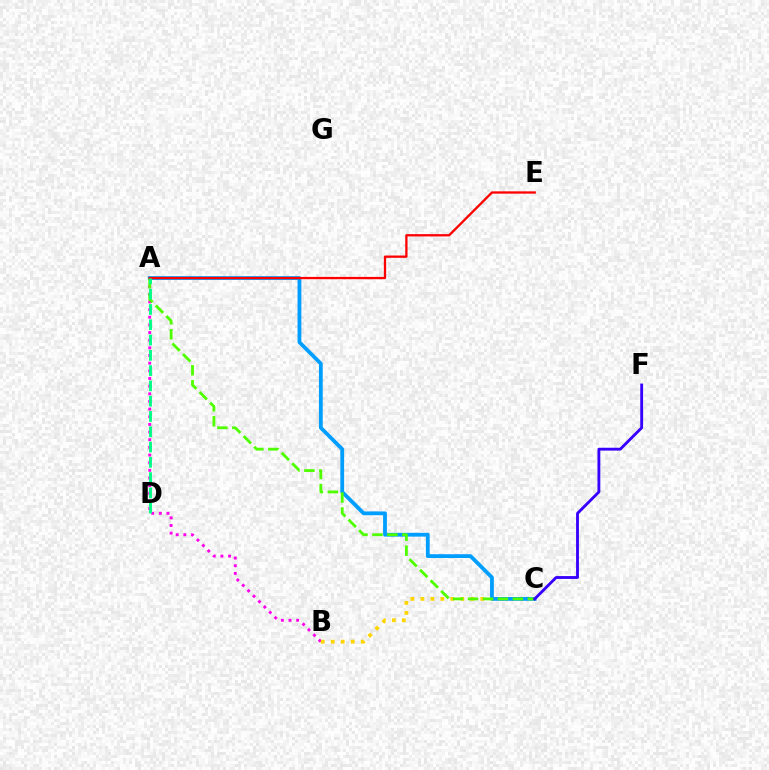{('A', 'B'): [{'color': '#ff00ed', 'line_style': 'dotted', 'thickness': 2.08}], ('B', 'C'): [{'color': '#ffd500', 'line_style': 'dotted', 'thickness': 2.72}], ('A', 'C'): [{'color': '#009eff', 'line_style': 'solid', 'thickness': 2.73}, {'color': '#4fff00', 'line_style': 'dashed', 'thickness': 2.03}], ('A', 'E'): [{'color': '#ff0000', 'line_style': 'solid', 'thickness': 1.65}], ('C', 'F'): [{'color': '#3700ff', 'line_style': 'solid', 'thickness': 2.05}], ('A', 'D'): [{'color': '#00ff86', 'line_style': 'dashed', 'thickness': 2.08}]}